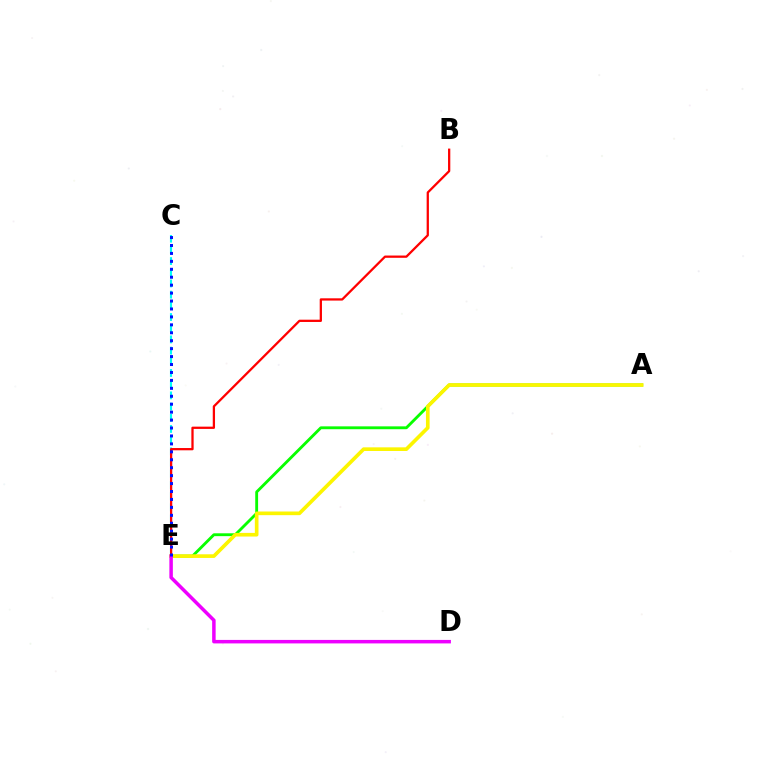{('A', 'E'): [{'color': '#08ff00', 'line_style': 'solid', 'thickness': 2.06}, {'color': '#fcf500', 'line_style': 'solid', 'thickness': 2.63}], ('C', 'E'): [{'color': '#00fff6', 'line_style': 'dashed', 'thickness': 1.52}, {'color': '#0010ff', 'line_style': 'dotted', 'thickness': 2.16}], ('B', 'E'): [{'color': '#ff0000', 'line_style': 'solid', 'thickness': 1.63}], ('D', 'E'): [{'color': '#ee00ff', 'line_style': 'solid', 'thickness': 2.51}]}